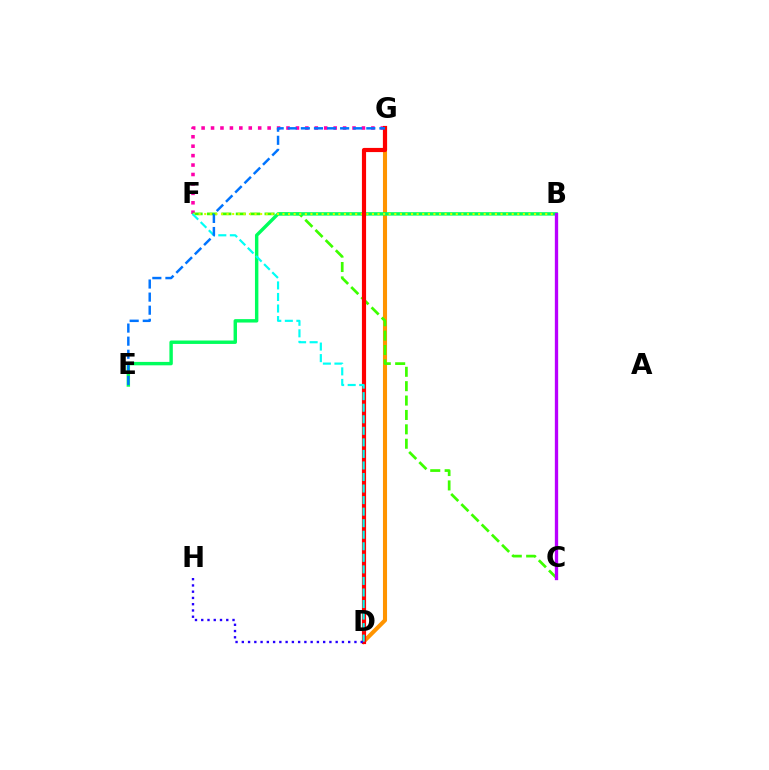{('D', 'G'): [{'color': '#ff9400', 'line_style': 'solid', 'thickness': 2.94}, {'color': '#ff0000', 'line_style': 'solid', 'thickness': 3.0}], ('F', 'G'): [{'color': '#ff00ac', 'line_style': 'dotted', 'thickness': 2.56}], ('C', 'F'): [{'color': '#3dff00', 'line_style': 'dashed', 'thickness': 1.95}], ('B', 'E'): [{'color': '#00ff5c', 'line_style': 'solid', 'thickness': 2.46}], ('B', 'F'): [{'color': '#d1ff00', 'line_style': 'dotted', 'thickness': 1.52}], ('D', 'F'): [{'color': '#00fff6', 'line_style': 'dashed', 'thickness': 1.57}], ('E', 'G'): [{'color': '#0074ff', 'line_style': 'dashed', 'thickness': 1.78}], ('B', 'C'): [{'color': '#b900ff', 'line_style': 'solid', 'thickness': 2.39}], ('D', 'H'): [{'color': '#2500ff', 'line_style': 'dotted', 'thickness': 1.7}]}